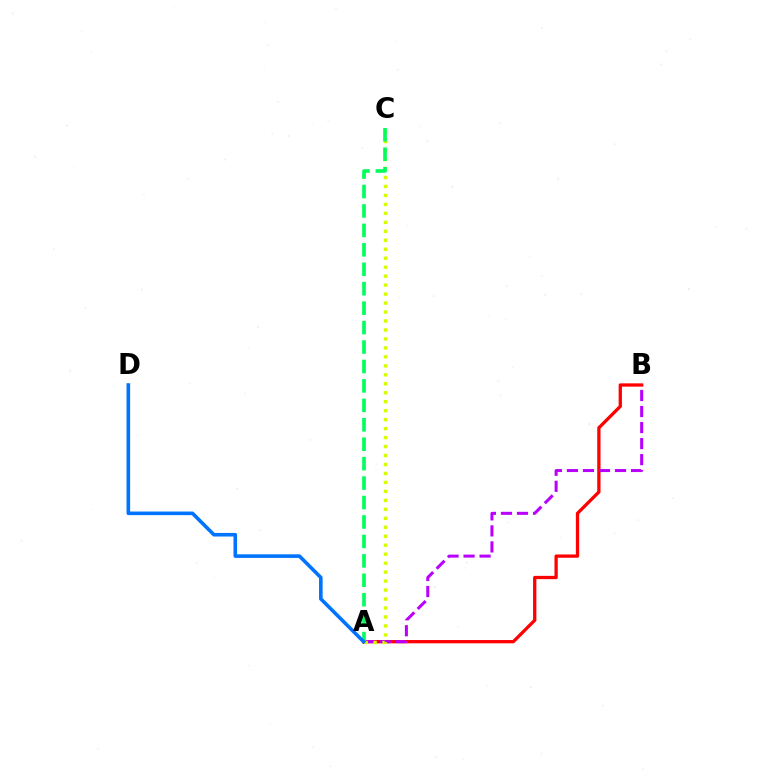{('A', 'B'): [{'color': '#ff0000', 'line_style': 'solid', 'thickness': 2.36}, {'color': '#b900ff', 'line_style': 'dashed', 'thickness': 2.18}], ('A', 'C'): [{'color': '#d1ff00', 'line_style': 'dotted', 'thickness': 2.44}, {'color': '#00ff5c', 'line_style': 'dashed', 'thickness': 2.64}], ('A', 'D'): [{'color': '#0074ff', 'line_style': 'solid', 'thickness': 2.59}]}